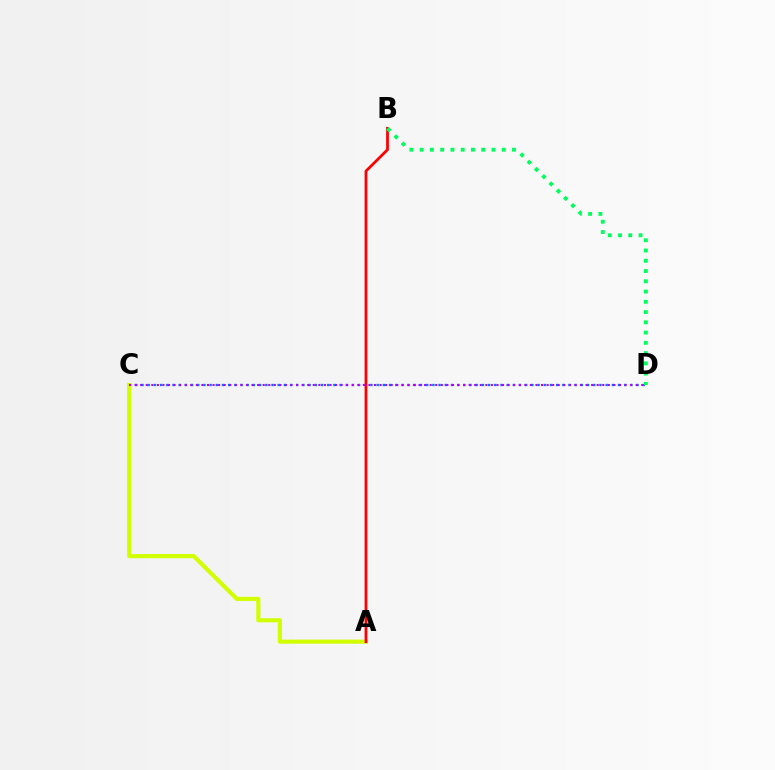{('C', 'D'): [{'color': '#0074ff', 'line_style': 'dotted', 'thickness': 1.68}, {'color': '#b900ff', 'line_style': 'dotted', 'thickness': 1.51}], ('A', 'C'): [{'color': '#d1ff00', 'line_style': 'solid', 'thickness': 2.97}], ('A', 'B'): [{'color': '#ff0000', 'line_style': 'solid', 'thickness': 1.99}], ('B', 'D'): [{'color': '#00ff5c', 'line_style': 'dotted', 'thickness': 2.79}]}